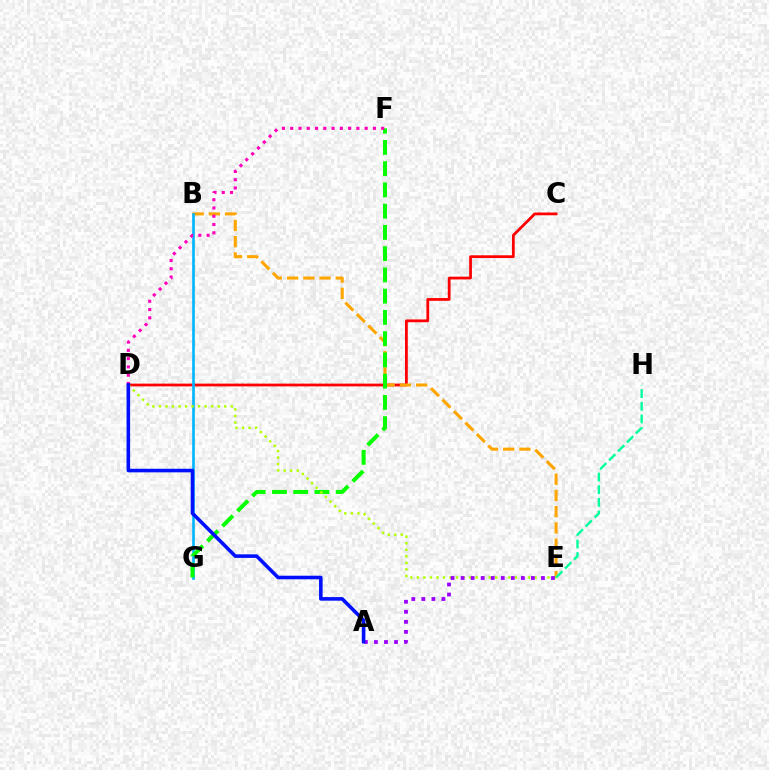{('C', 'D'): [{'color': '#ff0000', 'line_style': 'solid', 'thickness': 1.99}], ('B', 'E'): [{'color': '#ffa500', 'line_style': 'dashed', 'thickness': 2.2}], ('B', 'G'): [{'color': '#00b5ff', 'line_style': 'solid', 'thickness': 1.9}], ('F', 'G'): [{'color': '#08ff00', 'line_style': 'dashed', 'thickness': 2.89}], ('D', 'F'): [{'color': '#ff00bd', 'line_style': 'dotted', 'thickness': 2.25}], ('D', 'E'): [{'color': '#b3ff00', 'line_style': 'dotted', 'thickness': 1.78}], ('E', 'H'): [{'color': '#00ff9d', 'line_style': 'dashed', 'thickness': 1.72}], ('A', 'E'): [{'color': '#9b00ff', 'line_style': 'dotted', 'thickness': 2.73}], ('A', 'D'): [{'color': '#0010ff', 'line_style': 'solid', 'thickness': 2.58}]}